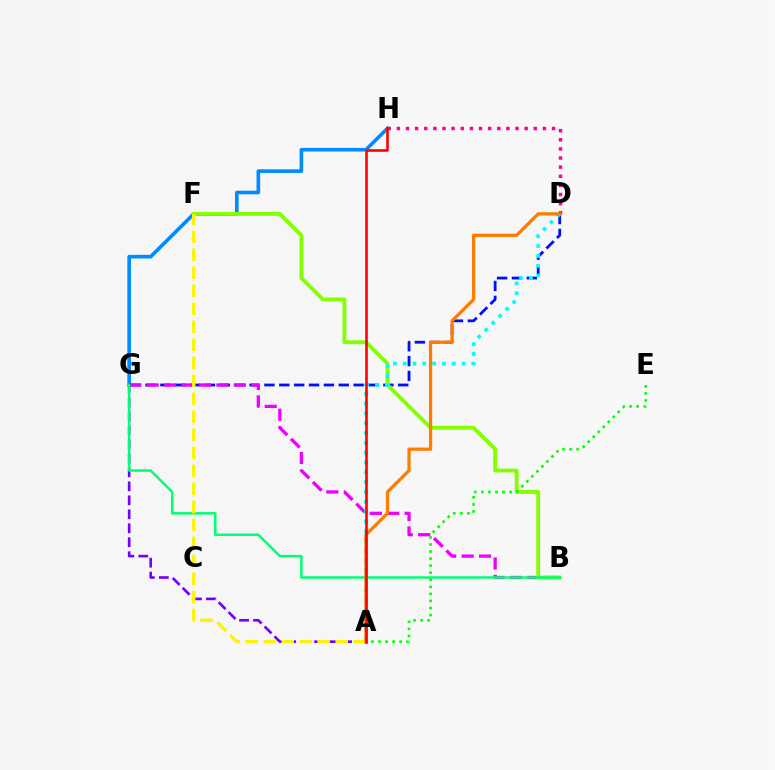{('G', 'H'): [{'color': '#008cff', 'line_style': 'solid', 'thickness': 2.62}], ('D', 'G'): [{'color': '#0010ff', 'line_style': 'dashed', 'thickness': 2.02}], ('B', 'G'): [{'color': '#ee00ff', 'line_style': 'dashed', 'thickness': 2.37}, {'color': '#00ff74', 'line_style': 'solid', 'thickness': 1.8}], ('D', 'H'): [{'color': '#ff0094', 'line_style': 'dotted', 'thickness': 2.48}], ('B', 'F'): [{'color': '#84ff00', 'line_style': 'solid', 'thickness': 2.77}], ('A', 'G'): [{'color': '#7200ff', 'line_style': 'dashed', 'thickness': 1.9}], ('A', 'D'): [{'color': '#00fff6', 'line_style': 'dotted', 'thickness': 2.67}, {'color': '#ff7c00', 'line_style': 'solid', 'thickness': 2.35}], ('A', 'F'): [{'color': '#fcf500', 'line_style': 'dashed', 'thickness': 2.45}], ('A', 'E'): [{'color': '#08ff00', 'line_style': 'dotted', 'thickness': 1.92}], ('A', 'H'): [{'color': '#ff0000', 'line_style': 'solid', 'thickness': 1.87}]}